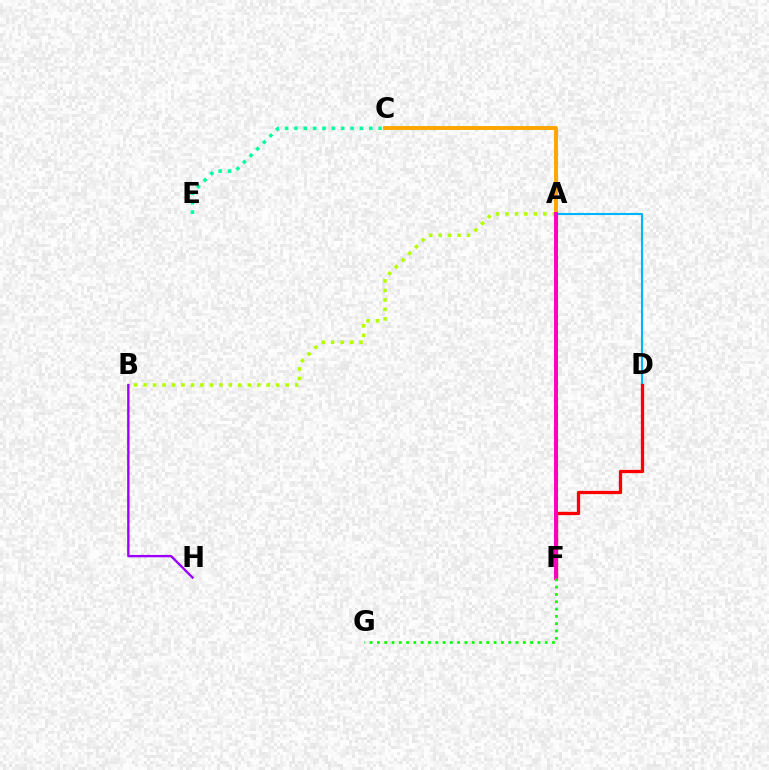{('A', 'B'): [{'color': '#b3ff00', 'line_style': 'dotted', 'thickness': 2.57}], ('C', 'E'): [{'color': '#00ff9d', 'line_style': 'dotted', 'thickness': 2.54}], ('A', 'F'): [{'color': '#0010ff', 'line_style': 'dotted', 'thickness': 2.26}, {'color': '#ff00bd', 'line_style': 'solid', 'thickness': 2.84}], ('A', 'D'): [{'color': '#00b5ff', 'line_style': 'solid', 'thickness': 1.52}], ('B', 'H'): [{'color': '#9b00ff', 'line_style': 'solid', 'thickness': 1.71}], ('A', 'C'): [{'color': '#ffa500', 'line_style': 'solid', 'thickness': 2.81}], ('D', 'F'): [{'color': '#ff0000', 'line_style': 'solid', 'thickness': 2.36}], ('F', 'G'): [{'color': '#08ff00', 'line_style': 'dotted', 'thickness': 1.98}]}